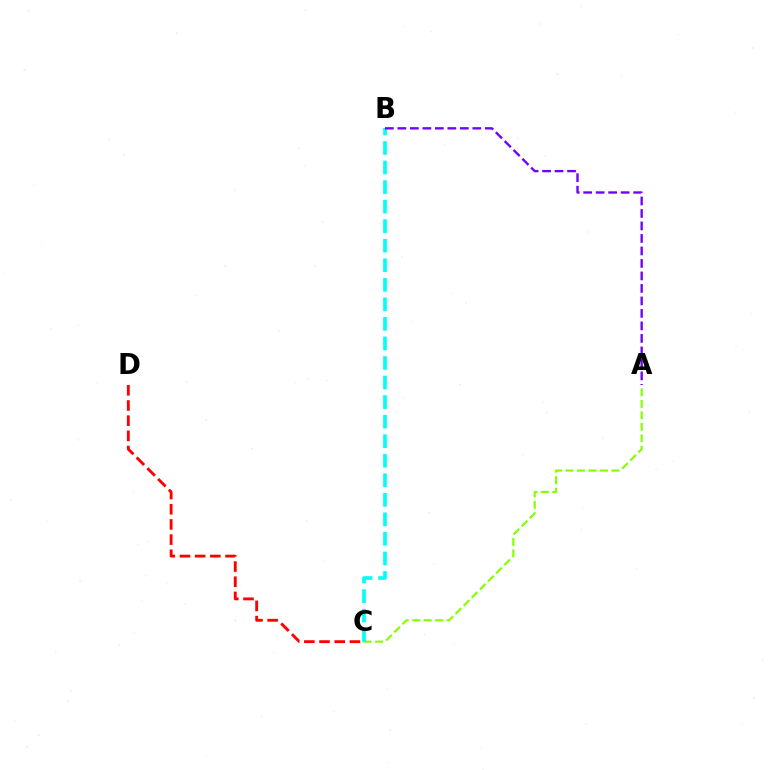{('A', 'C'): [{'color': '#84ff00', 'line_style': 'dashed', 'thickness': 1.56}], ('C', 'D'): [{'color': '#ff0000', 'line_style': 'dashed', 'thickness': 2.06}], ('B', 'C'): [{'color': '#00fff6', 'line_style': 'dashed', 'thickness': 2.66}], ('A', 'B'): [{'color': '#7200ff', 'line_style': 'dashed', 'thickness': 1.7}]}